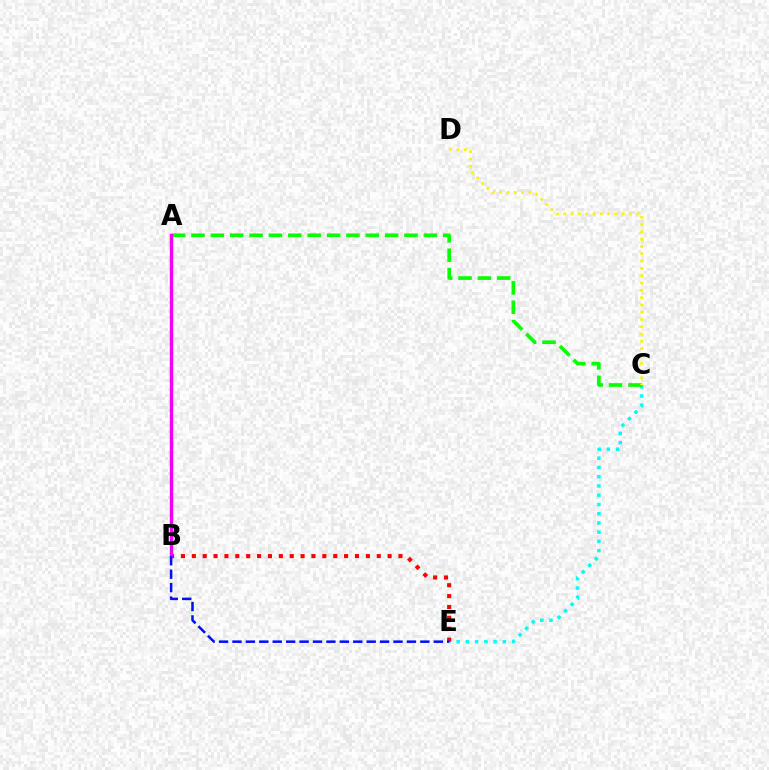{('C', 'E'): [{'color': '#00fff6', 'line_style': 'dotted', 'thickness': 2.51}], ('B', 'E'): [{'color': '#ff0000', 'line_style': 'dotted', 'thickness': 2.96}, {'color': '#0010ff', 'line_style': 'dashed', 'thickness': 1.82}], ('A', 'C'): [{'color': '#08ff00', 'line_style': 'dashed', 'thickness': 2.63}], ('A', 'B'): [{'color': '#ee00ff', 'line_style': 'solid', 'thickness': 2.46}], ('C', 'D'): [{'color': '#fcf500', 'line_style': 'dotted', 'thickness': 1.98}]}